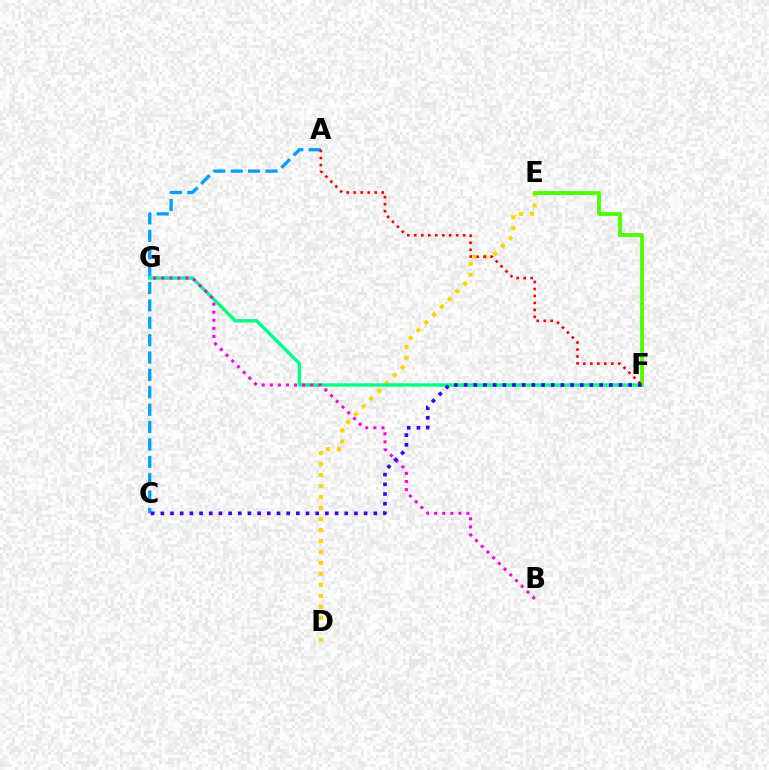{('D', 'E'): [{'color': '#ffd500', 'line_style': 'dotted', 'thickness': 2.99}], ('A', 'C'): [{'color': '#009eff', 'line_style': 'dashed', 'thickness': 2.36}], ('F', 'G'): [{'color': '#00ff86', 'line_style': 'solid', 'thickness': 2.45}], ('E', 'F'): [{'color': '#4fff00', 'line_style': 'solid', 'thickness': 2.78}], ('A', 'F'): [{'color': '#ff0000', 'line_style': 'dotted', 'thickness': 1.9}], ('B', 'G'): [{'color': '#ff00ed', 'line_style': 'dotted', 'thickness': 2.2}], ('C', 'F'): [{'color': '#3700ff', 'line_style': 'dotted', 'thickness': 2.63}]}